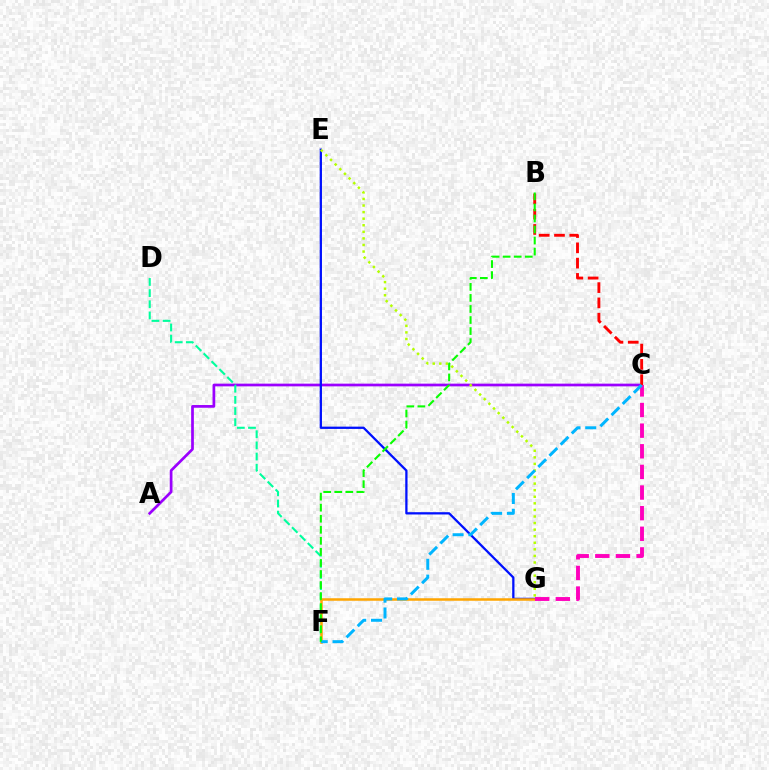{('A', 'C'): [{'color': '#9b00ff', 'line_style': 'solid', 'thickness': 1.95}], ('E', 'G'): [{'color': '#0010ff', 'line_style': 'solid', 'thickness': 1.64}, {'color': '#b3ff00', 'line_style': 'dotted', 'thickness': 1.79}], ('D', 'F'): [{'color': '#00ff9d', 'line_style': 'dashed', 'thickness': 1.51}], ('F', 'G'): [{'color': '#ffa500', 'line_style': 'solid', 'thickness': 1.81}], ('C', 'G'): [{'color': '#ff00bd', 'line_style': 'dashed', 'thickness': 2.8}], ('B', 'C'): [{'color': '#ff0000', 'line_style': 'dashed', 'thickness': 2.08}], ('C', 'F'): [{'color': '#00b5ff', 'line_style': 'dashed', 'thickness': 2.14}], ('B', 'F'): [{'color': '#08ff00', 'line_style': 'dashed', 'thickness': 1.5}]}